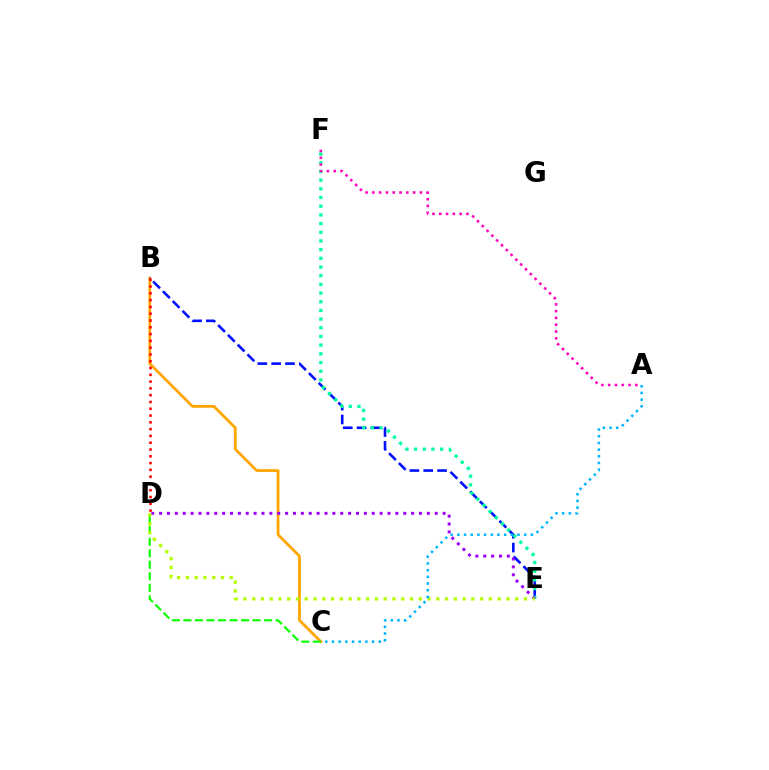{('B', 'C'): [{'color': '#ffa500', 'line_style': 'solid', 'thickness': 1.99}], ('B', 'E'): [{'color': '#0010ff', 'line_style': 'dashed', 'thickness': 1.88}], ('E', 'F'): [{'color': '#00ff9d', 'line_style': 'dotted', 'thickness': 2.36}], ('D', 'E'): [{'color': '#9b00ff', 'line_style': 'dotted', 'thickness': 2.14}, {'color': '#b3ff00', 'line_style': 'dotted', 'thickness': 2.38}], ('A', 'F'): [{'color': '#ff00bd', 'line_style': 'dotted', 'thickness': 1.85}], ('C', 'D'): [{'color': '#08ff00', 'line_style': 'dashed', 'thickness': 1.57}], ('B', 'D'): [{'color': '#ff0000', 'line_style': 'dotted', 'thickness': 1.84}], ('A', 'C'): [{'color': '#00b5ff', 'line_style': 'dotted', 'thickness': 1.82}]}